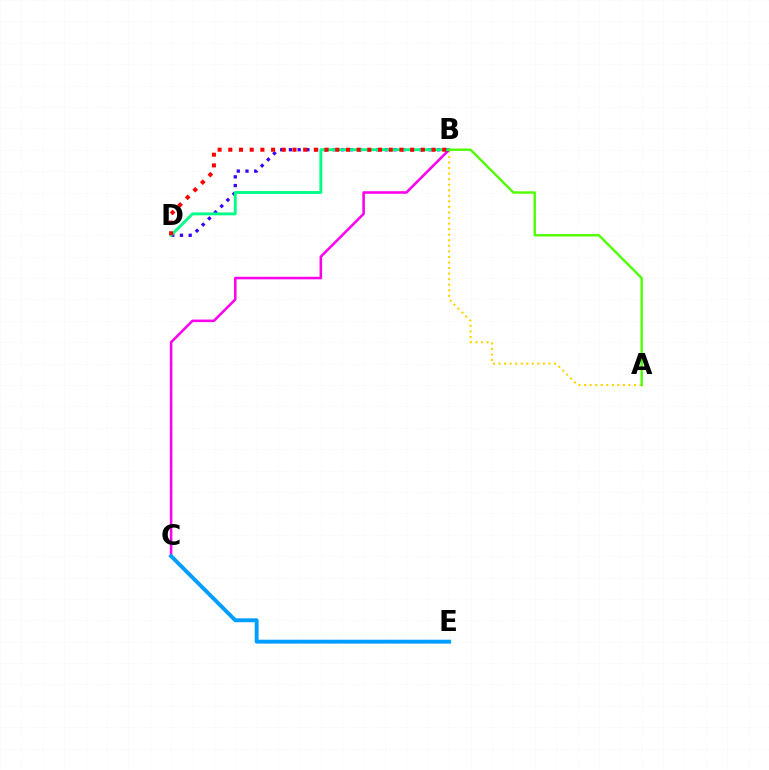{('A', 'B'): [{'color': '#ffd500', 'line_style': 'dotted', 'thickness': 1.51}, {'color': '#4fff00', 'line_style': 'solid', 'thickness': 1.73}], ('B', 'C'): [{'color': '#ff00ed', 'line_style': 'solid', 'thickness': 1.84}], ('B', 'D'): [{'color': '#3700ff', 'line_style': 'dotted', 'thickness': 2.37}, {'color': '#00ff86', 'line_style': 'solid', 'thickness': 2.08}, {'color': '#ff0000', 'line_style': 'dotted', 'thickness': 2.91}], ('C', 'E'): [{'color': '#009eff', 'line_style': 'solid', 'thickness': 2.81}]}